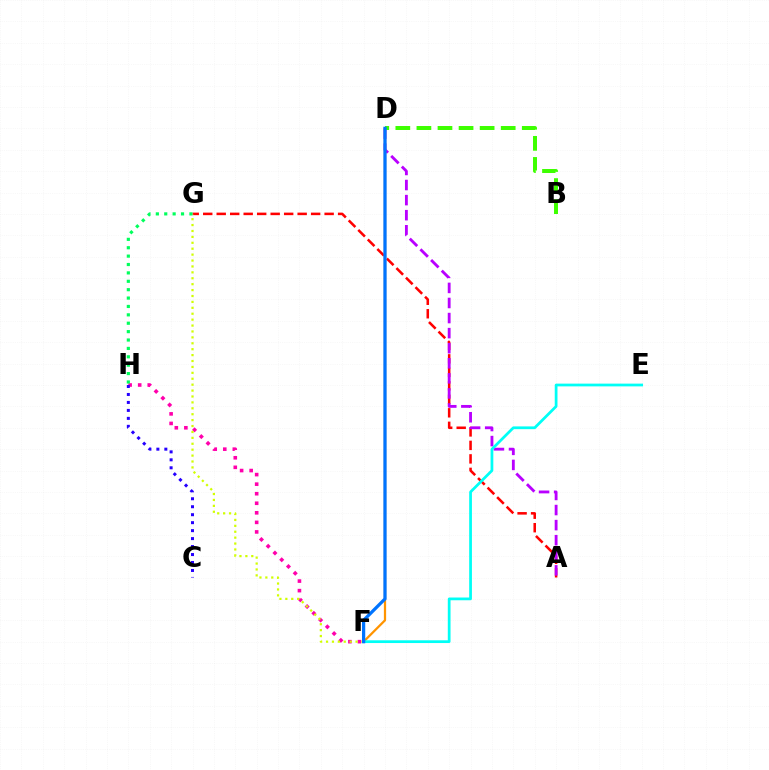{('A', 'G'): [{'color': '#ff0000', 'line_style': 'dashed', 'thickness': 1.83}], ('F', 'H'): [{'color': '#ff00ac', 'line_style': 'dotted', 'thickness': 2.6}], ('A', 'D'): [{'color': '#b900ff', 'line_style': 'dashed', 'thickness': 2.05}], ('F', 'G'): [{'color': '#d1ff00', 'line_style': 'dotted', 'thickness': 1.61}], ('D', 'F'): [{'color': '#ff9400', 'line_style': 'solid', 'thickness': 1.62}, {'color': '#0074ff', 'line_style': 'solid', 'thickness': 2.33}], ('E', 'F'): [{'color': '#00fff6', 'line_style': 'solid', 'thickness': 1.98}], ('B', 'D'): [{'color': '#3dff00', 'line_style': 'dashed', 'thickness': 2.86}], ('C', 'H'): [{'color': '#2500ff', 'line_style': 'dotted', 'thickness': 2.16}], ('G', 'H'): [{'color': '#00ff5c', 'line_style': 'dotted', 'thickness': 2.28}]}